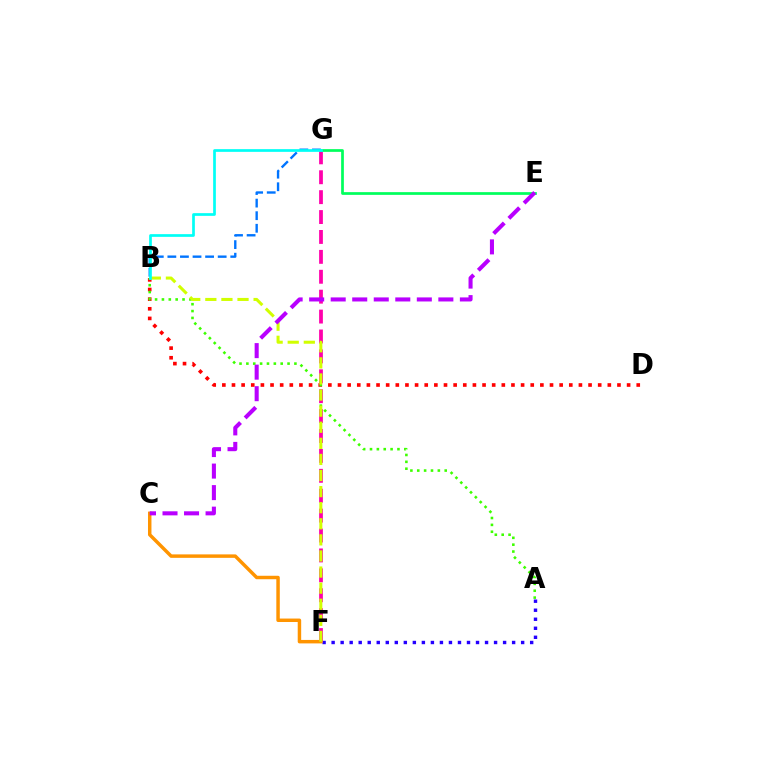{('B', 'G'): [{'color': '#0074ff', 'line_style': 'dashed', 'thickness': 1.71}, {'color': '#00fff6', 'line_style': 'solid', 'thickness': 1.95}], ('B', 'D'): [{'color': '#ff0000', 'line_style': 'dotted', 'thickness': 2.62}], ('A', 'F'): [{'color': '#2500ff', 'line_style': 'dotted', 'thickness': 2.45}], ('F', 'G'): [{'color': '#ff00ac', 'line_style': 'dashed', 'thickness': 2.7}], ('A', 'B'): [{'color': '#3dff00', 'line_style': 'dotted', 'thickness': 1.86}], ('E', 'G'): [{'color': '#00ff5c', 'line_style': 'solid', 'thickness': 1.96}], ('C', 'F'): [{'color': '#ff9400', 'line_style': 'solid', 'thickness': 2.49}], ('B', 'F'): [{'color': '#d1ff00', 'line_style': 'dashed', 'thickness': 2.19}], ('C', 'E'): [{'color': '#b900ff', 'line_style': 'dashed', 'thickness': 2.92}]}